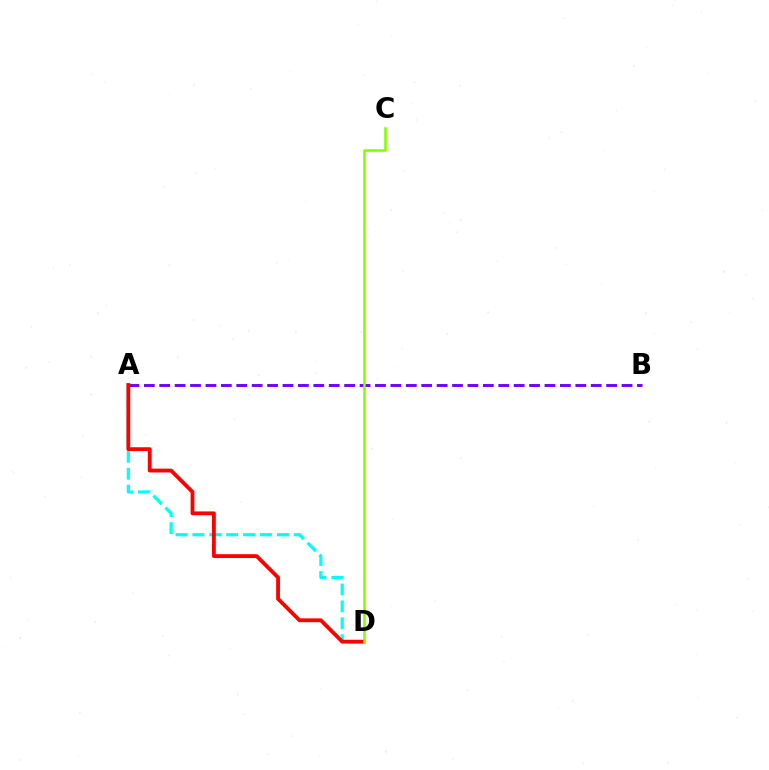{('A', 'D'): [{'color': '#00fff6', 'line_style': 'dashed', 'thickness': 2.3}, {'color': '#ff0000', 'line_style': 'solid', 'thickness': 2.75}], ('A', 'B'): [{'color': '#7200ff', 'line_style': 'dashed', 'thickness': 2.09}], ('C', 'D'): [{'color': '#84ff00', 'line_style': 'solid', 'thickness': 1.86}]}